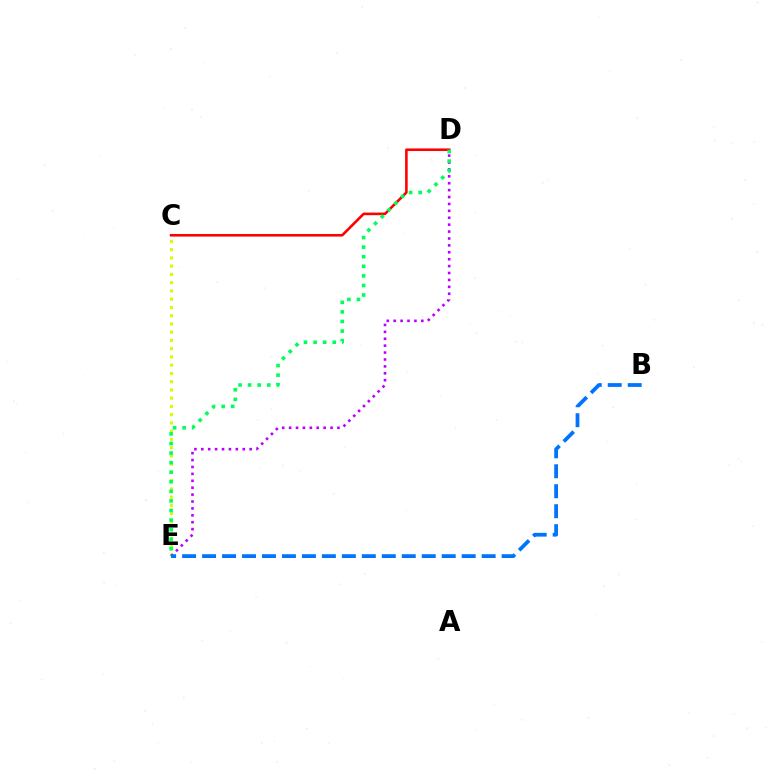{('C', 'E'): [{'color': '#d1ff00', 'line_style': 'dotted', 'thickness': 2.24}], ('D', 'E'): [{'color': '#b900ff', 'line_style': 'dotted', 'thickness': 1.88}, {'color': '#00ff5c', 'line_style': 'dotted', 'thickness': 2.6}], ('C', 'D'): [{'color': '#ff0000', 'line_style': 'solid', 'thickness': 1.87}], ('B', 'E'): [{'color': '#0074ff', 'line_style': 'dashed', 'thickness': 2.71}]}